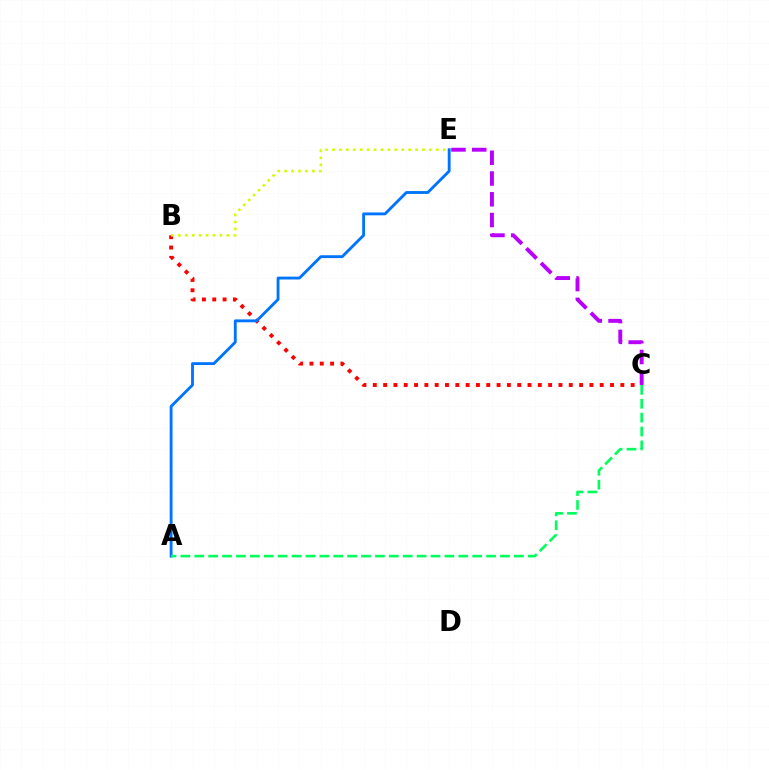{('C', 'E'): [{'color': '#b900ff', 'line_style': 'dashed', 'thickness': 2.82}], ('B', 'C'): [{'color': '#ff0000', 'line_style': 'dotted', 'thickness': 2.8}], ('A', 'E'): [{'color': '#0074ff', 'line_style': 'solid', 'thickness': 2.06}], ('B', 'E'): [{'color': '#d1ff00', 'line_style': 'dotted', 'thickness': 1.88}], ('A', 'C'): [{'color': '#00ff5c', 'line_style': 'dashed', 'thickness': 1.89}]}